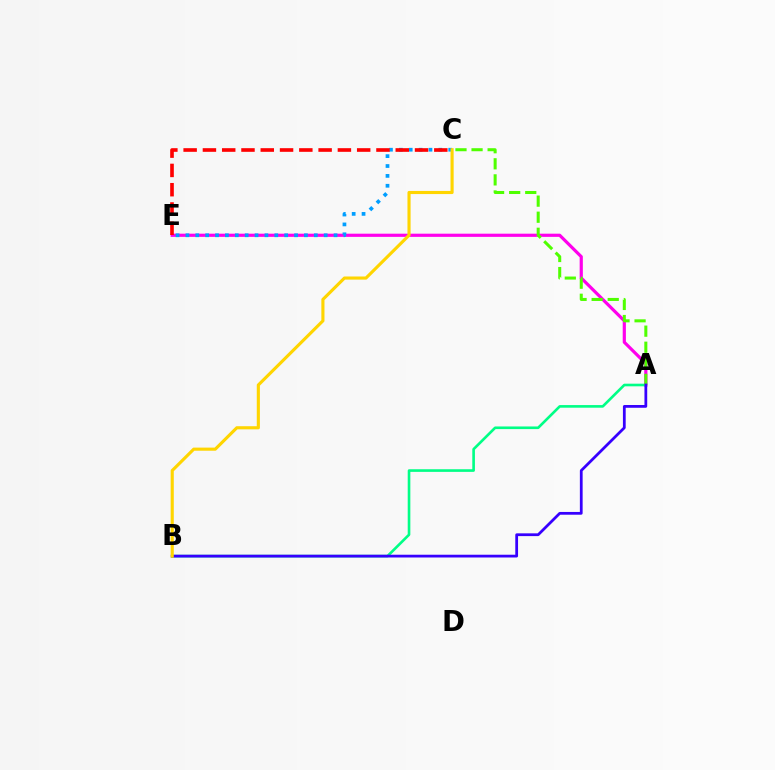{('A', 'E'): [{'color': '#ff00ed', 'line_style': 'solid', 'thickness': 2.29}], ('A', 'B'): [{'color': '#00ff86', 'line_style': 'solid', 'thickness': 1.89}, {'color': '#3700ff', 'line_style': 'solid', 'thickness': 1.99}], ('C', 'E'): [{'color': '#009eff', 'line_style': 'dotted', 'thickness': 2.68}, {'color': '#ff0000', 'line_style': 'dashed', 'thickness': 2.62}], ('A', 'C'): [{'color': '#4fff00', 'line_style': 'dashed', 'thickness': 2.18}], ('B', 'C'): [{'color': '#ffd500', 'line_style': 'solid', 'thickness': 2.25}]}